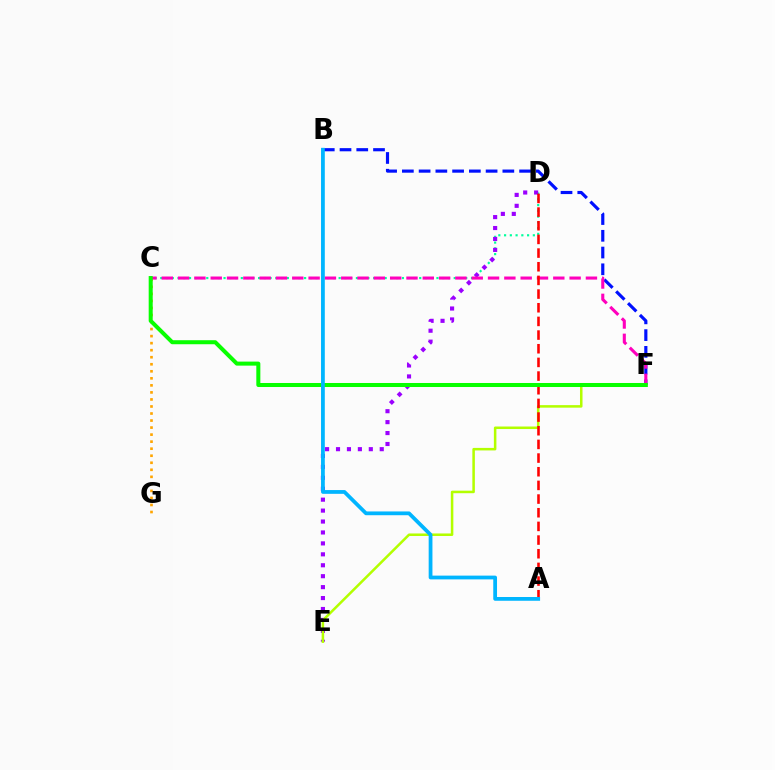{('B', 'F'): [{'color': '#0010ff', 'line_style': 'dashed', 'thickness': 2.28}], ('C', 'G'): [{'color': '#ffa500', 'line_style': 'dotted', 'thickness': 1.91}], ('C', 'D'): [{'color': '#00ff9d', 'line_style': 'dotted', 'thickness': 1.56}], ('D', 'E'): [{'color': '#9b00ff', 'line_style': 'dotted', 'thickness': 2.97}], ('C', 'F'): [{'color': '#ff00bd', 'line_style': 'dashed', 'thickness': 2.22}, {'color': '#08ff00', 'line_style': 'solid', 'thickness': 2.9}], ('E', 'F'): [{'color': '#b3ff00', 'line_style': 'solid', 'thickness': 1.82}], ('A', 'D'): [{'color': '#ff0000', 'line_style': 'dashed', 'thickness': 1.86}], ('A', 'B'): [{'color': '#00b5ff', 'line_style': 'solid', 'thickness': 2.71}]}